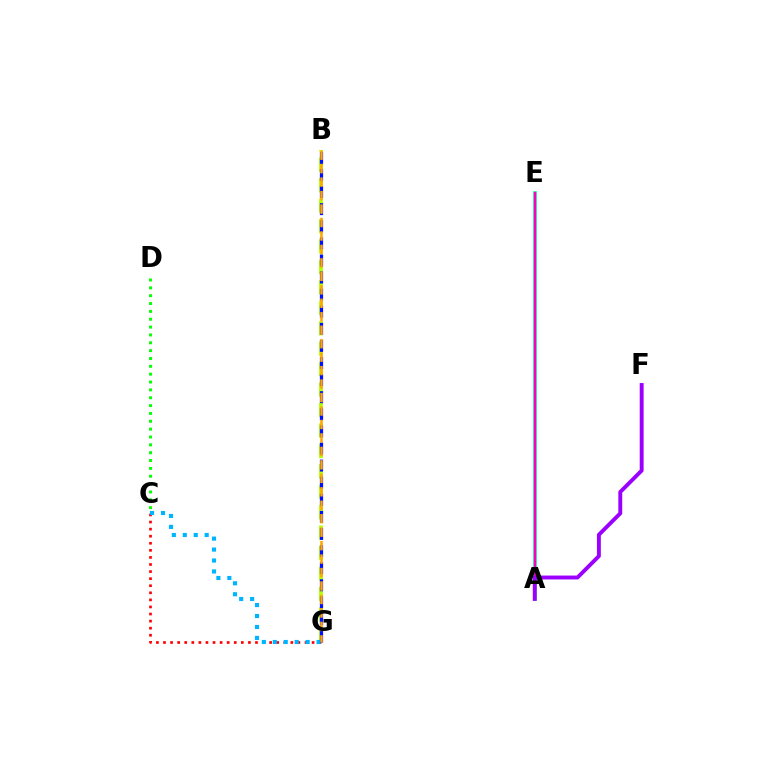{('C', 'G'): [{'color': '#ff0000', 'line_style': 'dotted', 'thickness': 1.92}, {'color': '#00b5ff', 'line_style': 'dotted', 'thickness': 2.97}], ('C', 'D'): [{'color': '#08ff00', 'line_style': 'dotted', 'thickness': 2.13}], ('B', 'G'): [{'color': '#b3ff00', 'line_style': 'dashed', 'thickness': 2.78}, {'color': '#0010ff', 'line_style': 'dashed', 'thickness': 2.32}, {'color': '#ffa500', 'line_style': 'dashed', 'thickness': 1.83}], ('A', 'E'): [{'color': '#00ff9d', 'line_style': 'solid', 'thickness': 2.61}, {'color': '#ff00bd', 'line_style': 'solid', 'thickness': 1.64}], ('A', 'F'): [{'color': '#9b00ff', 'line_style': 'solid', 'thickness': 2.81}]}